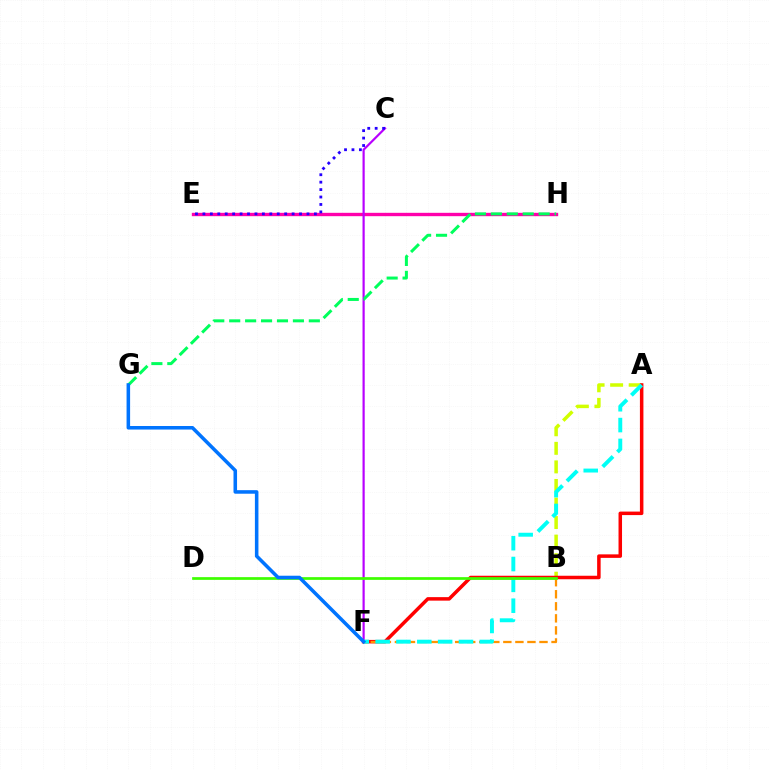{('A', 'B'): [{'color': '#d1ff00', 'line_style': 'dashed', 'thickness': 2.52}], ('A', 'F'): [{'color': '#ff0000', 'line_style': 'solid', 'thickness': 2.52}, {'color': '#00fff6', 'line_style': 'dashed', 'thickness': 2.83}], ('E', 'H'): [{'color': '#ff00ac', 'line_style': 'solid', 'thickness': 2.42}], ('C', 'F'): [{'color': '#b900ff', 'line_style': 'solid', 'thickness': 1.58}], ('G', 'H'): [{'color': '#00ff5c', 'line_style': 'dashed', 'thickness': 2.16}], ('B', 'F'): [{'color': '#ff9400', 'line_style': 'dashed', 'thickness': 1.64}], ('C', 'E'): [{'color': '#2500ff', 'line_style': 'dotted', 'thickness': 2.02}], ('B', 'D'): [{'color': '#3dff00', 'line_style': 'solid', 'thickness': 1.96}], ('F', 'G'): [{'color': '#0074ff', 'line_style': 'solid', 'thickness': 2.55}]}